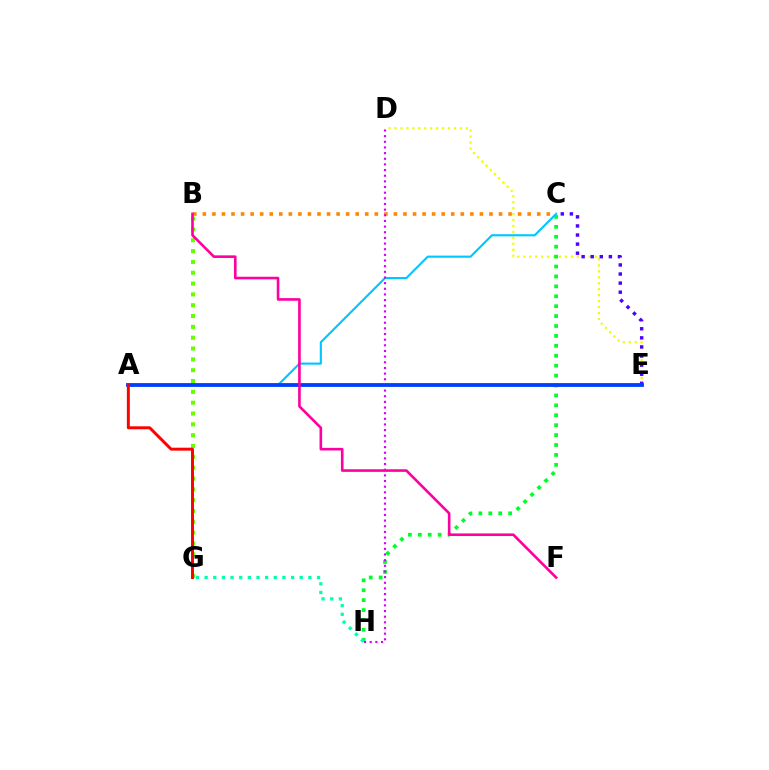{('B', 'G'): [{'color': '#66ff00', 'line_style': 'dotted', 'thickness': 2.94}], ('D', 'E'): [{'color': '#eeff00', 'line_style': 'dotted', 'thickness': 1.62}], ('B', 'C'): [{'color': '#ff8800', 'line_style': 'dotted', 'thickness': 2.6}], ('C', 'H'): [{'color': '#00ff27', 'line_style': 'dotted', 'thickness': 2.69}], ('C', 'E'): [{'color': '#4f00ff', 'line_style': 'dotted', 'thickness': 2.47}], ('A', 'C'): [{'color': '#00c7ff', 'line_style': 'solid', 'thickness': 1.53}], ('G', 'H'): [{'color': '#00ffaf', 'line_style': 'dotted', 'thickness': 2.35}], ('D', 'H'): [{'color': '#d600ff', 'line_style': 'dotted', 'thickness': 1.54}], ('A', 'E'): [{'color': '#003fff', 'line_style': 'solid', 'thickness': 2.75}], ('A', 'G'): [{'color': '#ff0000', 'line_style': 'solid', 'thickness': 2.12}], ('B', 'F'): [{'color': '#ff00a0', 'line_style': 'solid', 'thickness': 1.89}]}